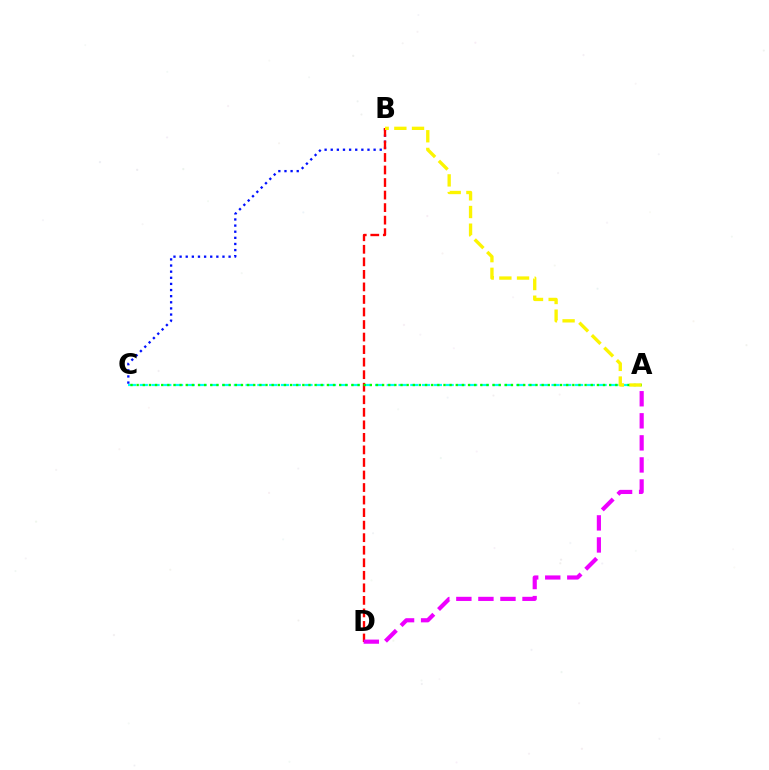{('A', 'C'): [{'color': '#00fff6', 'line_style': 'dashed', 'thickness': 1.6}, {'color': '#08ff00', 'line_style': 'dotted', 'thickness': 1.67}], ('B', 'C'): [{'color': '#0010ff', 'line_style': 'dotted', 'thickness': 1.66}], ('B', 'D'): [{'color': '#ff0000', 'line_style': 'dashed', 'thickness': 1.7}], ('A', 'D'): [{'color': '#ee00ff', 'line_style': 'dashed', 'thickness': 3.0}], ('A', 'B'): [{'color': '#fcf500', 'line_style': 'dashed', 'thickness': 2.4}]}